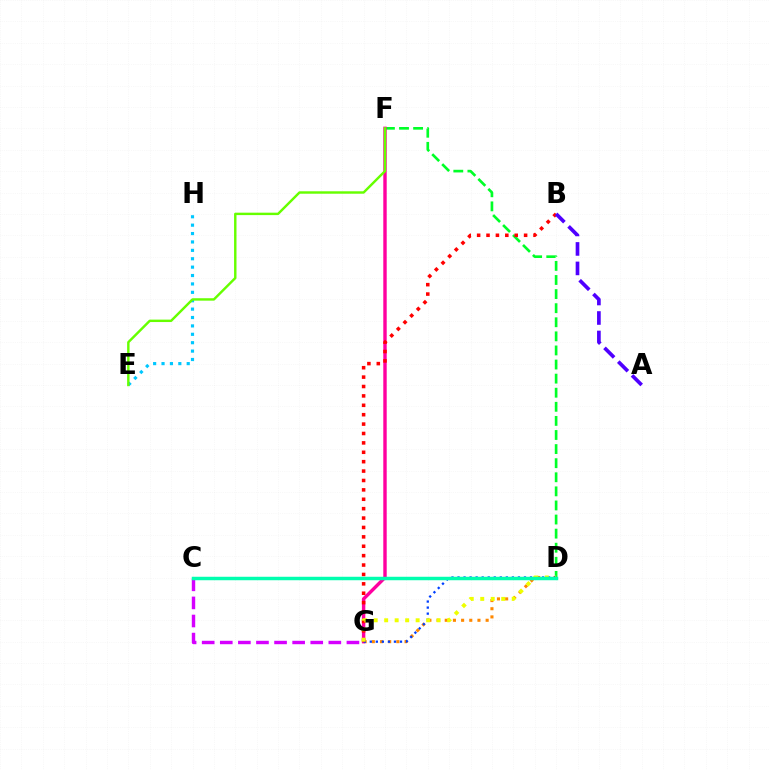{('E', 'H'): [{'color': '#00c7ff', 'line_style': 'dotted', 'thickness': 2.28}], ('D', 'G'): [{'color': '#ff8800', 'line_style': 'dotted', 'thickness': 2.22}, {'color': '#003fff', 'line_style': 'dotted', 'thickness': 1.64}, {'color': '#eeff00', 'line_style': 'dotted', 'thickness': 2.85}], ('D', 'F'): [{'color': '#00ff27', 'line_style': 'dashed', 'thickness': 1.91}], ('F', 'G'): [{'color': '#ff00a0', 'line_style': 'solid', 'thickness': 2.46}], ('E', 'F'): [{'color': '#66ff00', 'line_style': 'solid', 'thickness': 1.75}], ('C', 'G'): [{'color': '#d600ff', 'line_style': 'dashed', 'thickness': 2.46}], ('B', 'G'): [{'color': '#ff0000', 'line_style': 'dotted', 'thickness': 2.55}], ('A', 'B'): [{'color': '#4f00ff', 'line_style': 'dashed', 'thickness': 2.65}], ('C', 'D'): [{'color': '#00ffaf', 'line_style': 'solid', 'thickness': 2.5}]}